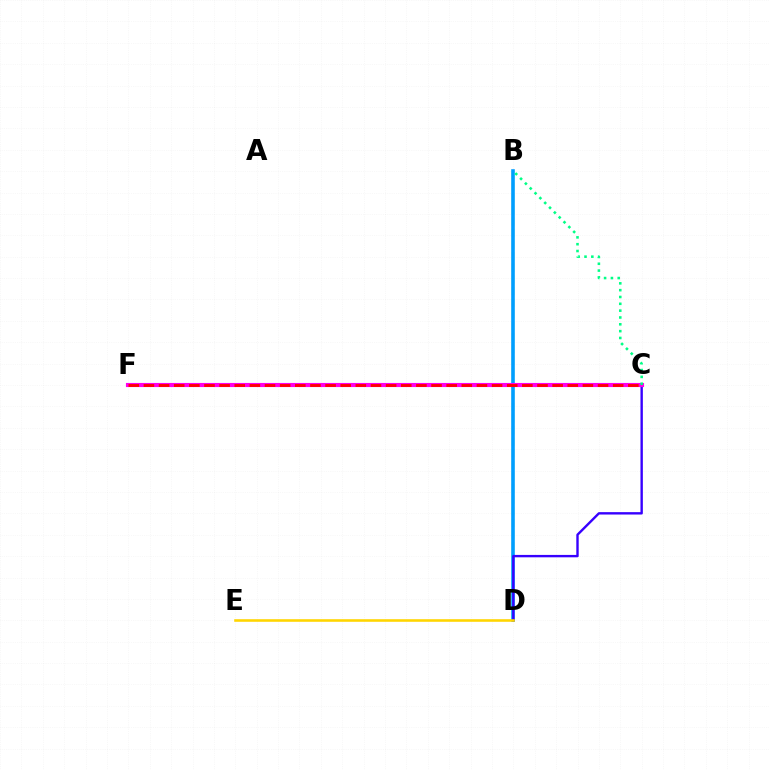{('B', 'D'): [{'color': '#4fff00', 'line_style': 'dashed', 'thickness': 1.58}, {'color': '#009eff', 'line_style': 'solid', 'thickness': 2.59}], ('C', 'D'): [{'color': '#3700ff', 'line_style': 'solid', 'thickness': 1.72}], ('D', 'E'): [{'color': '#ffd500', 'line_style': 'solid', 'thickness': 1.86}], ('C', 'F'): [{'color': '#ff00ed', 'line_style': 'solid', 'thickness': 2.96}, {'color': '#ff0000', 'line_style': 'dashed', 'thickness': 2.06}], ('B', 'C'): [{'color': '#00ff86', 'line_style': 'dotted', 'thickness': 1.85}]}